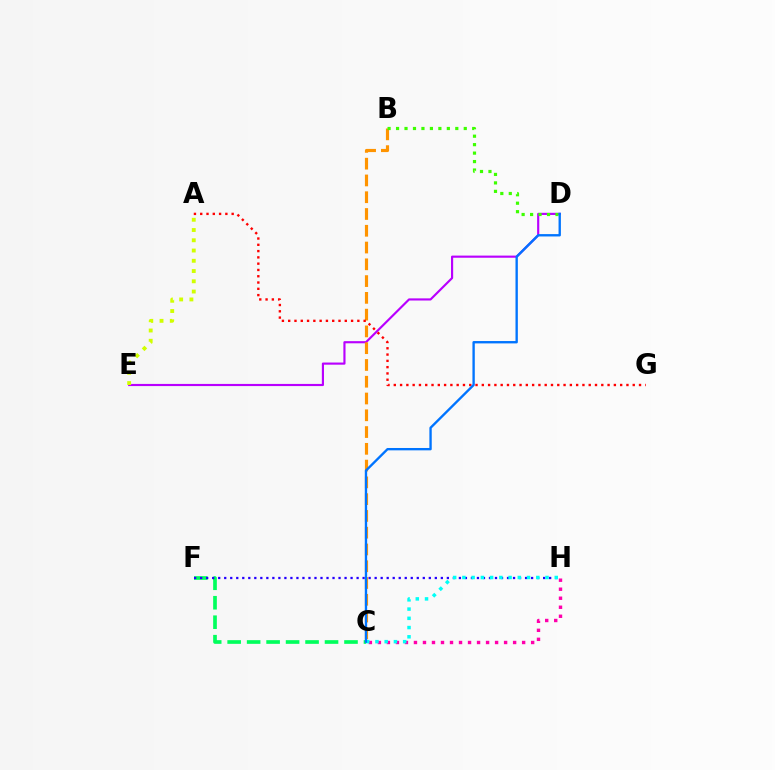{('C', 'F'): [{'color': '#00ff5c', 'line_style': 'dashed', 'thickness': 2.65}], ('D', 'E'): [{'color': '#b900ff', 'line_style': 'solid', 'thickness': 1.55}], ('F', 'H'): [{'color': '#2500ff', 'line_style': 'dotted', 'thickness': 1.63}], ('B', 'C'): [{'color': '#ff9400', 'line_style': 'dashed', 'thickness': 2.28}], ('A', 'G'): [{'color': '#ff0000', 'line_style': 'dotted', 'thickness': 1.71}], ('A', 'E'): [{'color': '#d1ff00', 'line_style': 'dotted', 'thickness': 2.79}], ('B', 'D'): [{'color': '#3dff00', 'line_style': 'dotted', 'thickness': 2.3}], ('C', 'H'): [{'color': '#ff00ac', 'line_style': 'dotted', 'thickness': 2.45}, {'color': '#00fff6', 'line_style': 'dotted', 'thickness': 2.51}], ('C', 'D'): [{'color': '#0074ff', 'line_style': 'solid', 'thickness': 1.7}]}